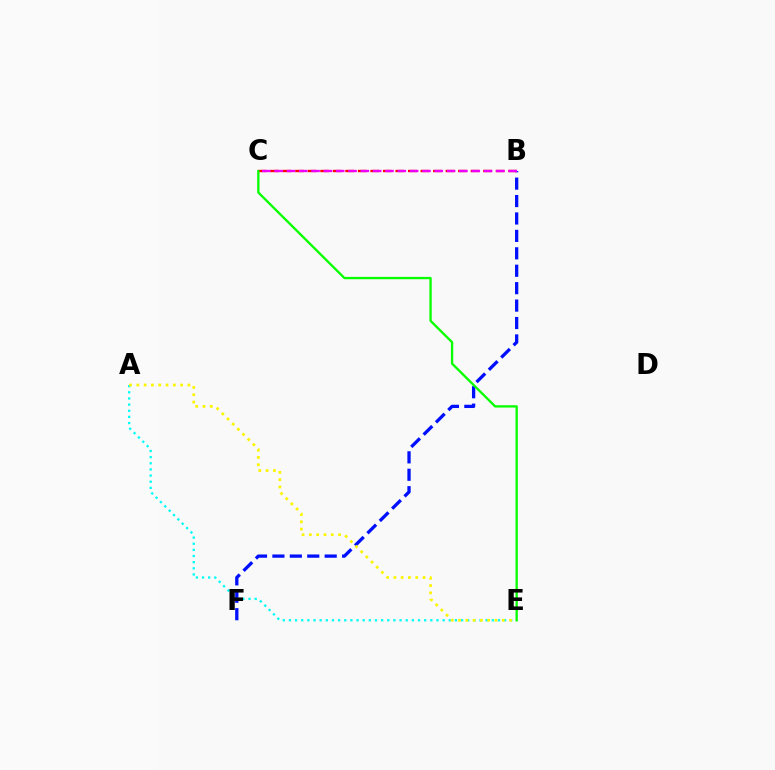{('B', 'F'): [{'color': '#0010ff', 'line_style': 'dashed', 'thickness': 2.37}], ('B', 'C'): [{'color': '#ff0000', 'line_style': 'dashed', 'thickness': 1.7}, {'color': '#ee00ff', 'line_style': 'dashed', 'thickness': 1.67}], ('A', 'E'): [{'color': '#00fff6', 'line_style': 'dotted', 'thickness': 1.67}, {'color': '#fcf500', 'line_style': 'dotted', 'thickness': 1.98}], ('C', 'E'): [{'color': '#08ff00', 'line_style': 'solid', 'thickness': 1.67}]}